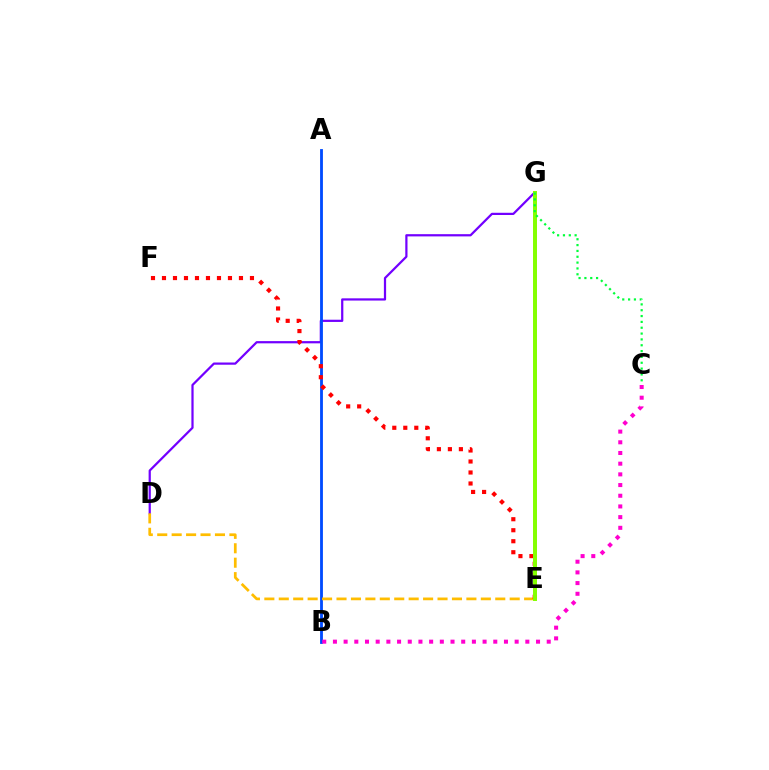{('D', 'G'): [{'color': '#7200ff', 'line_style': 'solid', 'thickness': 1.6}], ('A', 'B'): [{'color': '#004bff', 'line_style': 'solid', 'thickness': 2.04}], ('D', 'E'): [{'color': '#ffbd00', 'line_style': 'dashed', 'thickness': 1.96}], ('E', 'G'): [{'color': '#00fff6', 'line_style': 'dotted', 'thickness': 1.66}, {'color': '#84ff00', 'line_style': 'solid', 'thickness': 2.86}], ('E', 'F'): [{'color': '#ff0000', 'line_style': 'dotted', 'thickness': 2.99}], ('C', 'G'): [{'color': '#00ff39', 'line_style': 'dotted', 'thickness': 1.59}], ('B', 'C'): [{'color': '#ff00cf', 'line_style': 'dotted', 'thickness': 2.9}]}